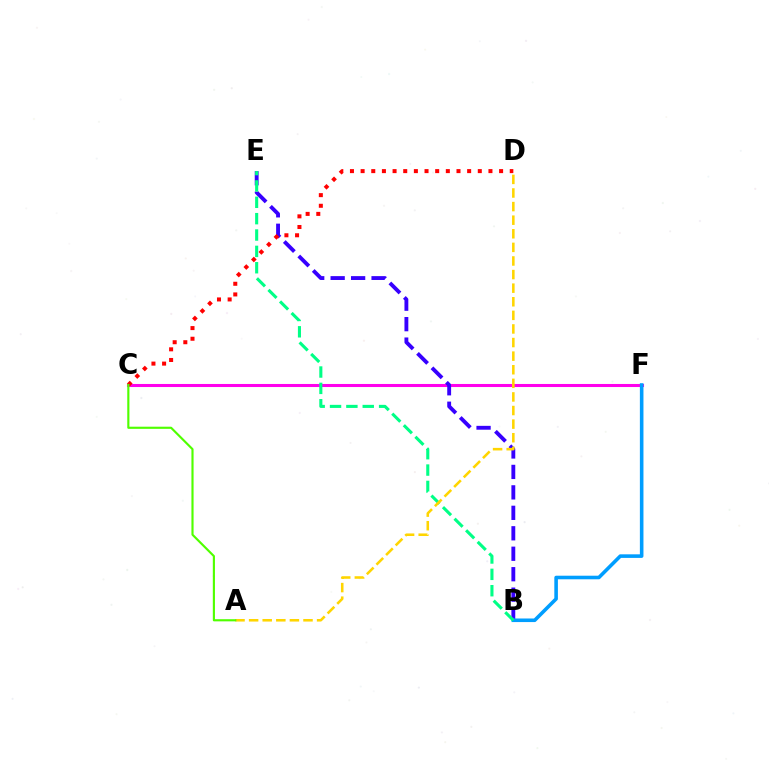{('C', 'F'): [{'color': '#ff00ed', 'line_style': 'solid', 'thickness': 2.21}], ('B', 'E'): [{'color': '#3700ff', 'line_style': 'dashed', 'thickness': 2.78}, {'color': '#00ff86', 'line_style': 'dashed', 'thickness': 2.22}], ('B', 'F'): [{'color': '#009eff', 'line_style': 'solid', 'thickness': 2.58}], ('C', 'D'): [{'color': '#ff0000', 'line_style': 'dotted', 'thickness': 2.89}], ('A', 'D'): [{'color': '#ffd500', 'line_style': 'dashed', 'thickness': 1.85}], ('A', 'C'): [{'color': '#4fff00', 'line_style': 'solid', 'thickness': 1.55}]}